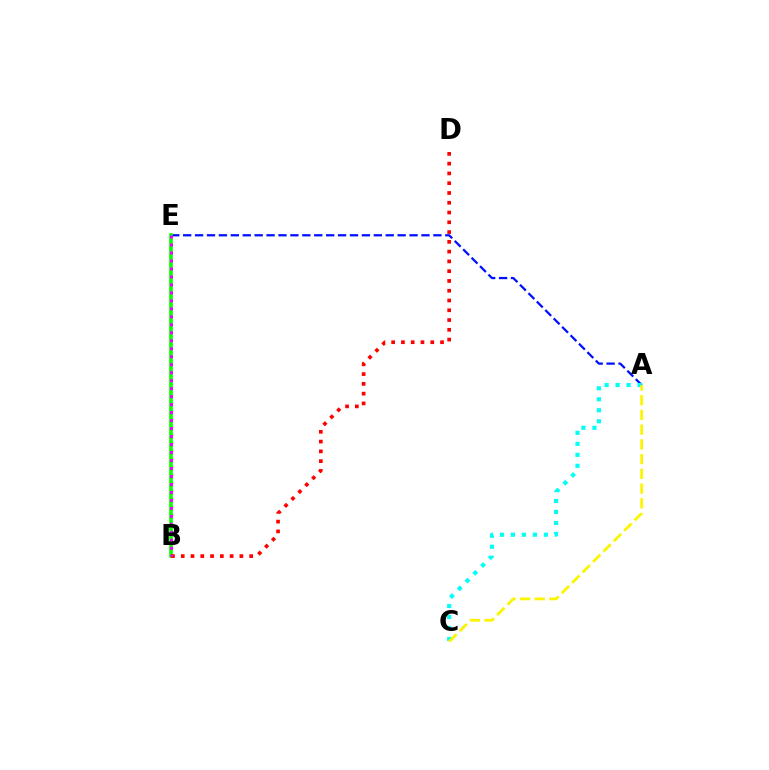{('A', 'E'): [{'color': '#0010ff', 'line_style': 'dashed', 'thickness': 1.62}], ('B', 'E'): [{'color': '#08ff00', 'line_style': 'solid', 'thickness': 2.62}, {'color': '#ee00ff', 'line_style': 'dotted', 'thickness': 2.17}], ('A', 'C'): [{'color': '#00fff6', 'line_style': 'dotted', 'thickness': 2.99}, {'color': '#fcf500', 'line_style': 'dashed', 'thickness': 2.0}], ('B', 'D'): [{'color': '#ff0000', 'line_style': 'dotted', 'thickness': 2.66}]}